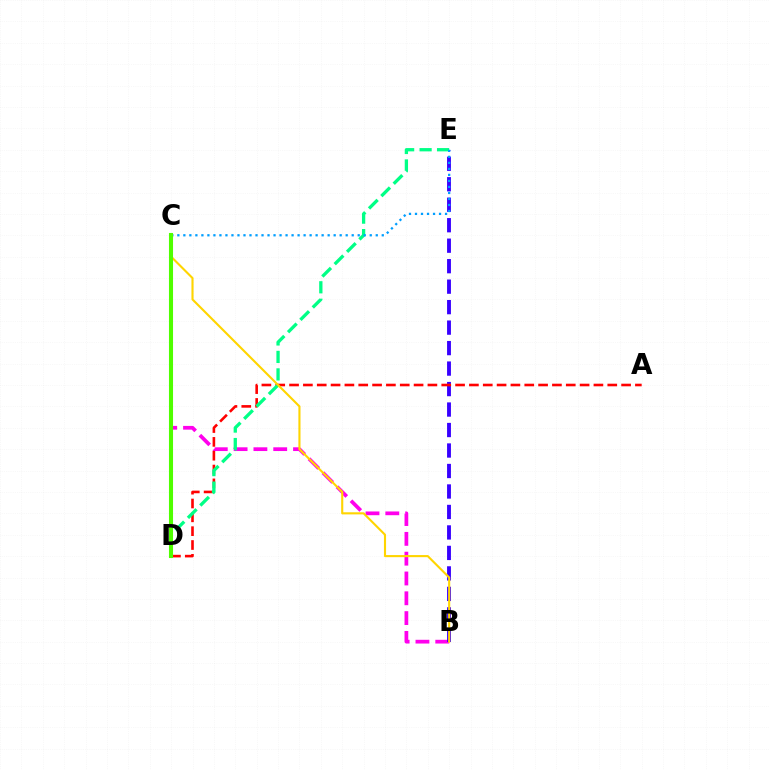{('B', 'C'): [{'color': '#ff00ed', 'line_style': 'dashed', 'thickness': 2.69}, {'color': '#ffd500', 'line_style': 'solid', 'thickness': 1.52}], ('B', 'E'): [{'color': '#3700ff', 'line_style': 'dashed', 'thickness': 2.78}], ('A', 'D'): [{'color': '#ff0000', 'line_style': 'dashed', 'thickness': 1.88}], ('D', 'E'): [{'color': '#00ff86', 'line_style': 'dashed', 'thickness': 2.37}], ('C', 'E'): [{'color': '#009eff', 'line_style': 'dotted', 'thickness': 1.63}], ('C', 'D'): [{'color': '#4fff00', 'line_style': 'solid', 'thickness': 2.94}]}